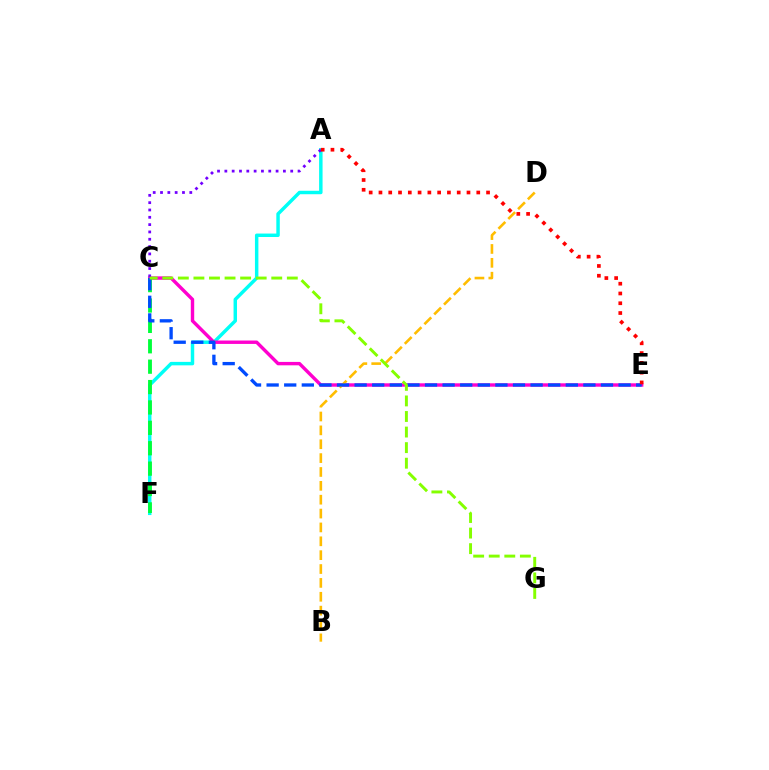{('A', 'F'): [{'color': '#00fff6', 'line_style': 'solid', 'thickness': 2.49}], ('C', 'E'): [{'color': '#ff00cf', 'line_style': 'solid', 'thickness': 2.45}, {'color': '#004bff', 'line_style': 'dashed', 'thickness': 2.39}], ('B', 'D'): [{'color': '#ffbd00', 'line_style': 'dashed', 'thickness': 1.88}], ('A', 'C'): [{'color': '#7200ff', 'line_style': 'dotted', 'thickness': 1.99}], ('C', 'F'): [{'color': '#00ff39', 'line_style': 'dashed', 'thickness': 2.77}], ('A', 'E'): [{'color': '#ff0000', 'line_style': 'dotted', 'thickness': 2.66}], ('C', 'G'): [{'color': '#84ff00', 'line_style': 'dashed', 'thickness': 2.11}]}